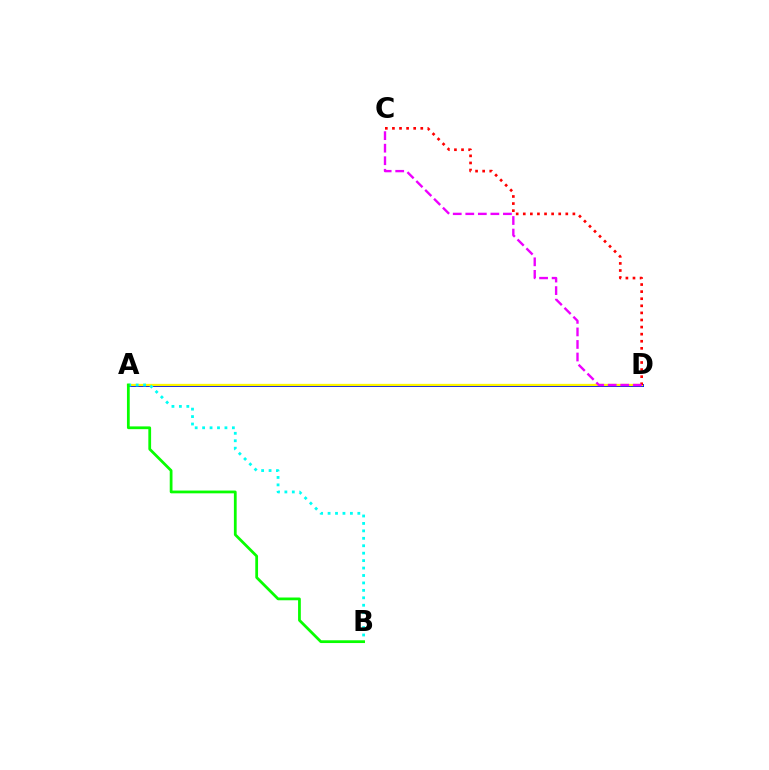{('A', 'D'): [{'color': '#0010ff', 'line_style': 'solid', 'thickness': 2.16}, {'color': '#fcf500', 'line_style': 'solid', 'thickness': 1.65}], ('A', 'B'): [{'color': '#00fff6', 'line_style': 'dotted', 'thickness': 2.02}, {'color': '#08ff00', 'line_style': 'solid', 'thickness': 1.99}], ('C', 'D'): [{'color': '#ff0000', 'line_style': 'dotted', 'thickness': 1.93}, {'color': '#ee00ff', 'line_style': 'dashed', 'thickness': 1.7}]}